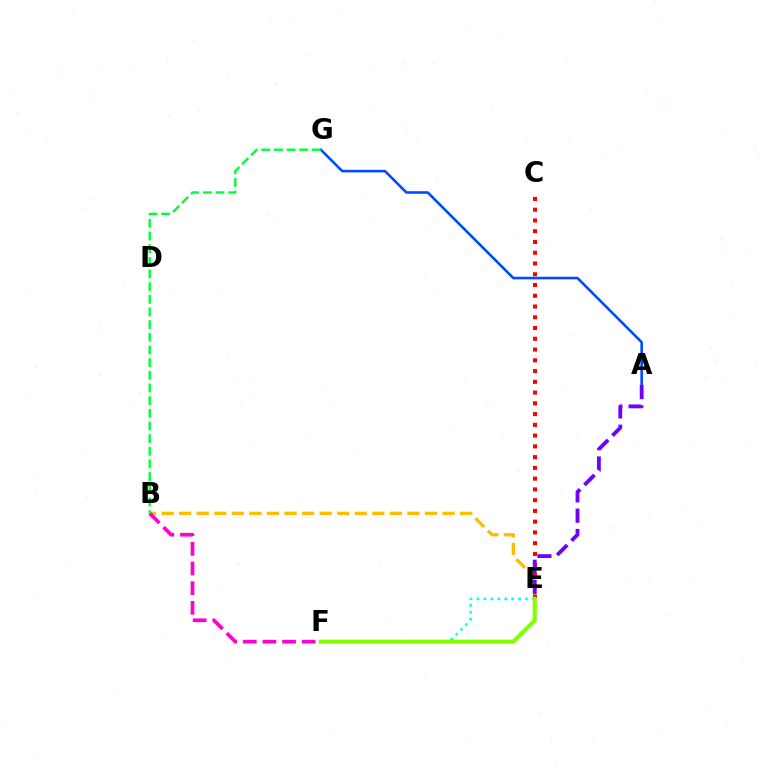{('B', 'E'): [{'color': '#ffbd00', 'line_style': 'dashed', 'thickness': 2.39}], ('C', 'E'): [{'color': '#ff0000', 'line_style': 'dotted', 'thickness': 2.92}], ('E', 'F'): [{'color': '#00fff6', 'line_style': 'dotted', 'thickness': 1.88}, {'color': '#84ff00', 'line_style': 'solid', 'thickness': 2.97}], ('A', 'G'): [{'color': '#004bff', 'line_style': 'solid', 'thickness': 1.86}], ('B', 'F'): [{'color': '#ff00cf', 'line_style': 'dashed', 'thickness': 2.67}], ('A', 'E'): [{'color': '#7200ff', 'line_style': 'dashed', 'thickness': 2.76}], ('B', 'G'): [{'color': '#00ff39', 'line_style': 'dashed', 'thickness': 1.72}]}